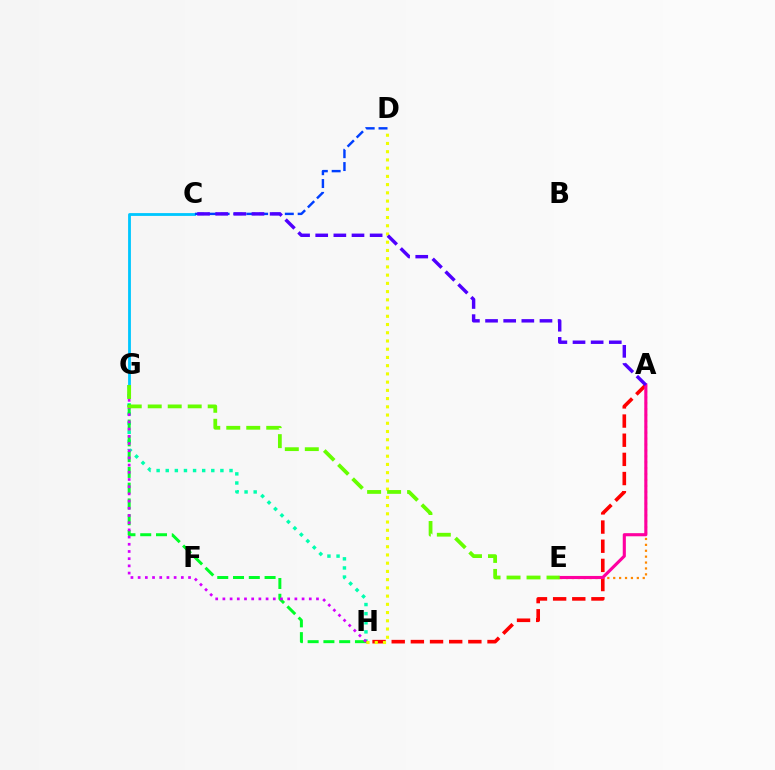{('C', 'G'): [{'color': '#00c7ff', 'line_style': 'solid', 'thickness': 2.04}], ('G', 'H'): [{'color': '#00ffaf', 'line_style': 'dotted', 'thickness': 2.48}, {'color': '#00ff27', 'line_style': 'dashed', 'thickness': 2.14}, {'color': '#d600ff', 'line_style': 'dotted', 'thickness': 1.96}], ('A', 'H'): [{'color': '#ff0000', 'line_style': 'dashed', 'thickness': 2.6}], ('A', 'E'): [{'color': '#ff8800', 'line_style': 'dotted', 'thickness': 1.6}, {'color': '#ff00a0', 'line_style': 'solid', 'thickness': 2.24}], ('D', 'H'): [{'color': '#eeff00', 'line_style': 'dotted', 'thickness': 2.24}], ('C', 'D'): [{'color': '#003fff', 'line_style': 'dashed', 'thickness': 1.74}], ('A', 'C'): [{'color': '#4f00ff', 'line_style': 'dashed', 'thickness': 2.46}], ('E', 'G'): [{'color': '#66ff00', 'line_style': 'dashed', 'thickness': 2.72}]}